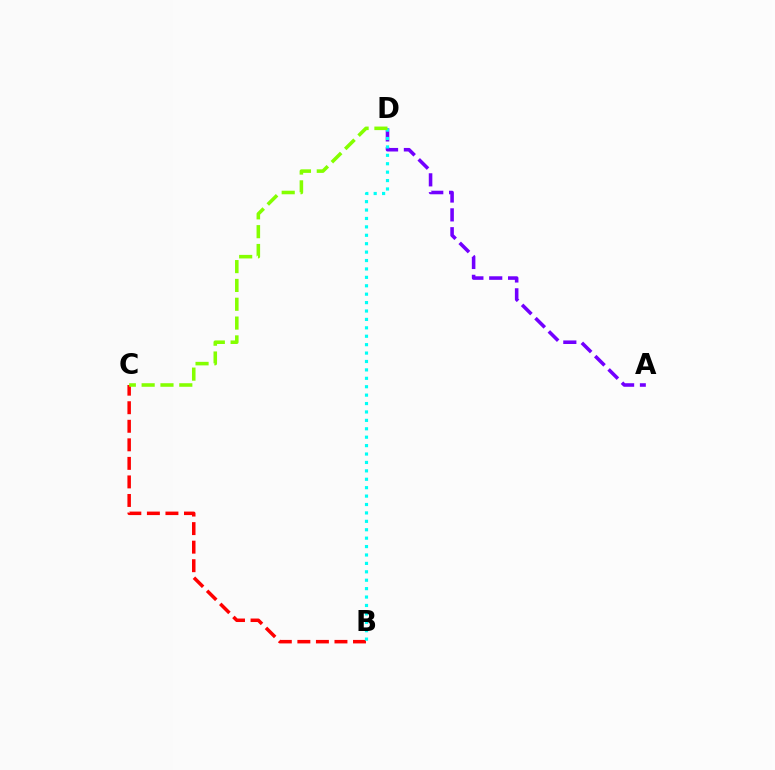{('A', 'D'): [{'color': '#7200ff', 'line_style': 'dashed', 'thickness': 2.56}], ('B', 'C'): [{'color': '#ff0000', 'line_style': 'dashed', 'thickness': 2.52}], ('B', 'D'): [{'color': '#00fff6', 'line_style': 'dotted', 'thickness': 2.29}], ('C', 'D'): [{'color': '#84ff00', 'line_style': 'dashed', 'thickness': 2.56}]}